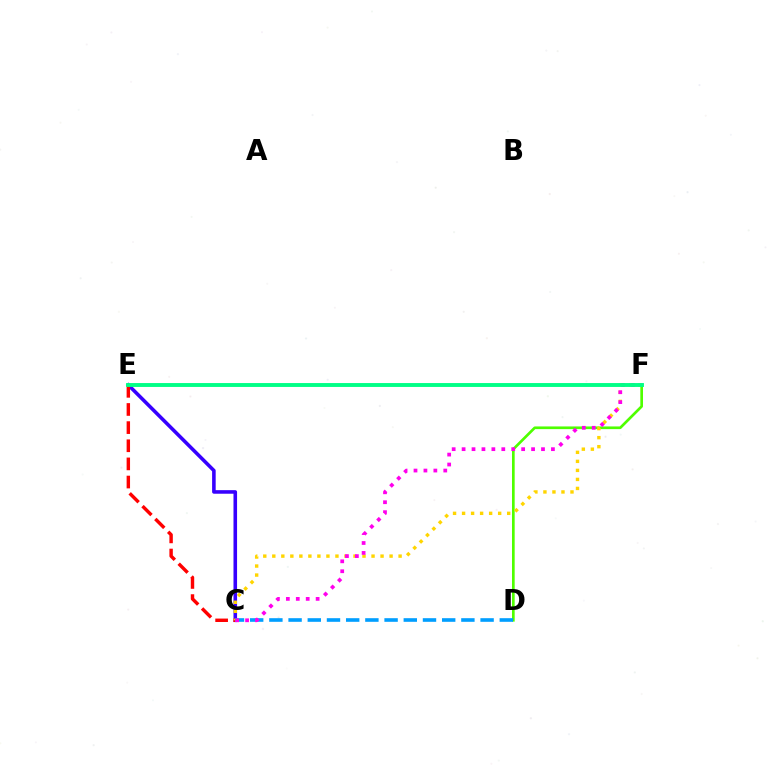{('D', 'F'): [{'color': '#4fff00', 'line_style': 'solid', 'thickness': 1.93}], ('C', 'E'): [{'color': '#3700ff', 'line_style': 'solid', 'thickness': 2.57}, {'color': '#ff0000', 'line_style': 'dashed', 'thickness': 2.46}], ('C', 'F'): [{'color': '#ffd500', 'line_style': 'dotted', 'thickness': 2.45}, {'color': '#ff00ed', 'line_style': 'dotted', 'thickness': 2.7}], ('C', 'D'): [{'color': '#009eff', 'line_style': 'dashed', 'thickness': 2.61}], ('E', 'F'): [{'color': '#00ff86', 'line_style': 'solid', 'thickness': 2.8}]}